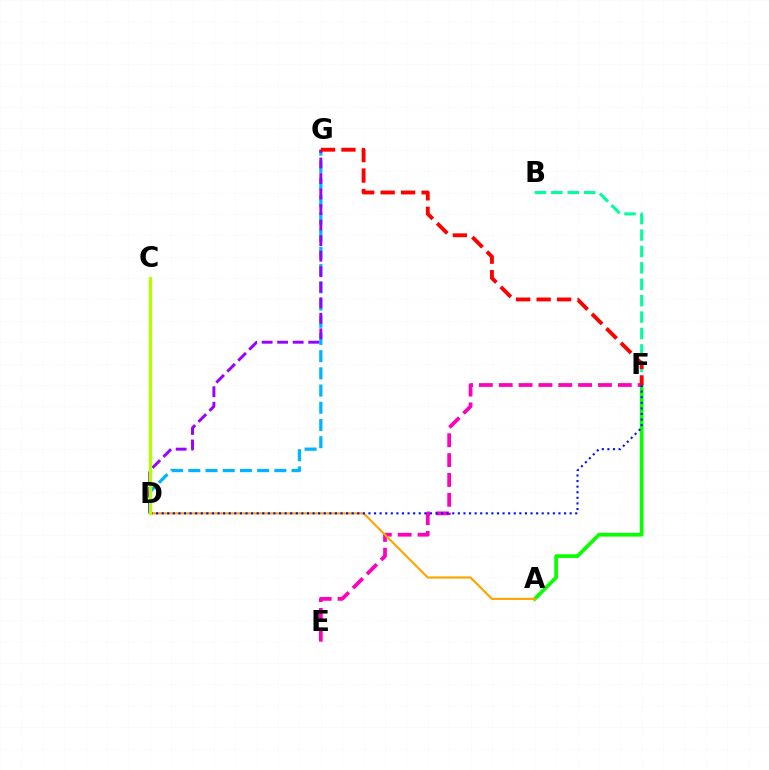{('A', 'F'): [{'color': '#08ff00', 'line_style': 'solid', 'thickness': 2.66}], ('E', 'F'): [{'color': '#ff00bd', 'line_style': 'dashed', 'thickness': 2.7}], ('B', 'F'): [{'color': '#00ff9d', 'line_style': 'dashed', 'thickness': 2.23}], ('D', 'G'): [{'color': '#00b5ff', 'line_style': 'dashed', 'thickness': 2.34}, {'color': '#9b00ff', 'line_style': 'dashed', 'thickness': 2.11}], ('A', 'D'): [{'color': '#ffa500', 'line_style': 'solid', 'thickness': 1.54}], ('F', 'G'): [{'color': '#ff0000', 'line_style': 'dashed', 'thickness': 2.78}], ('D', 'F'): [{'color': '#0010ff', 'line_style': 'dotted', 'thickness': 1.52}], ('C', 'D'): [{'color': '#b3ff00', 'line_style': 'solid', 'thickness': 2.34}]}